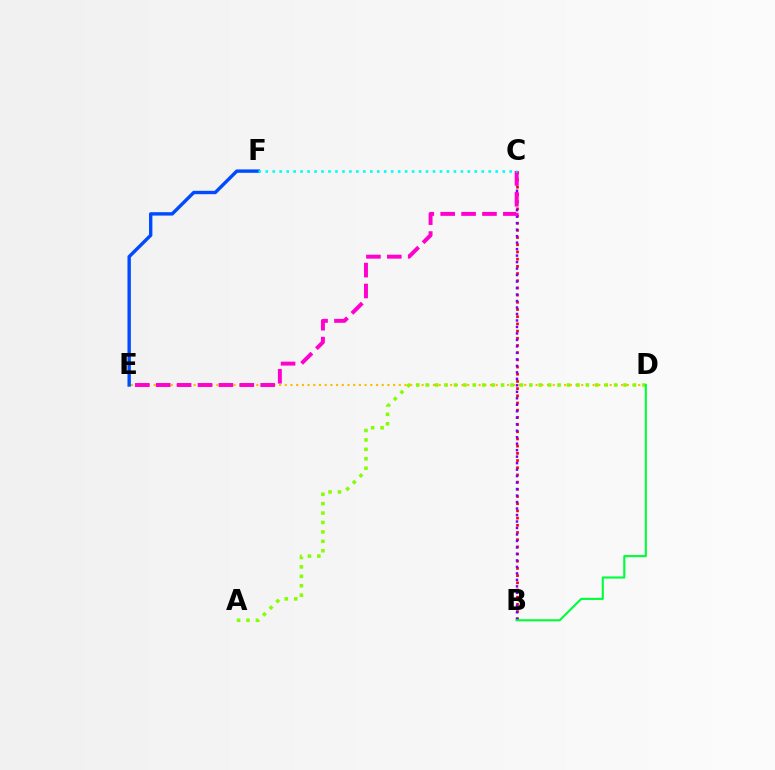{('D', 'E'): [{'color': '#ffbd00', 'line_style': 'dotted', 'thickness': 1.55}], ('B', 'C'): [{'color': '#ff0000', 'line_style': 'dotted', 'thickness': 1.95}, {'color': '#7200ff', 'line_style': 'dotted', 'thickness': 1.76}], ('E', 'F'): [{'color': '#004bff', 'line_style': 'solid', 'thickness': 2.44}], ('C', 'E'): [{'color': '#ff00cf', 'line_style': 'dashed', 'thickness': 2.84}], ('C', 'F'): [{'color': '#00fff6', 'line_style': 'dotted', 'thickness': 1.89}], ('A', 'D'): [{'color': '#84ff00', 'line_style': 'dotted', 'thickness': 2.56}], ('B', 'D'): [{'color': '#00ff39', 'line_style': 'solid', 'thickness': 1.53}]}